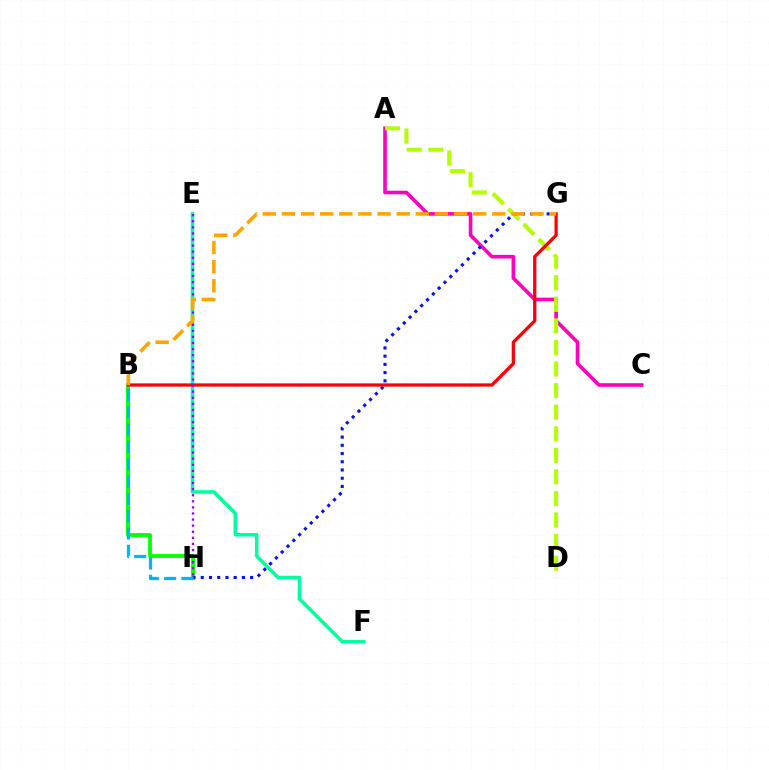{('A', 'C'): [{'color': '#ff00bd', 'line_style': 'solid', 'thickness': 2.6}], ('A', 'D'): [{'color': '#b3ff00', 'line_style': 'dashed', 'thickness': 2.93}], ('E', 'F'): [{'color': '#00ff9d', 'line_style': 'solid', 'thickness': 2.54}], ('B', 'H'): [{'color': '#08ff00', 'line_style': 'solid', 'thickness': 2.77}, {'color': '#00b5ff', 'line_style': 'dashed', 'thickness': 2.35}], ('G', 'H'): [{'color': '#0010ff', 'line_style': 'dotted', 'thickness': 2.23}], ('B', 'G'): [{'color': '#ff0000', 'line_style': 'solid', 'thickness': 2.35}, {'color': '#ffa500', 'line_style': 'dashed', 'thickness': 2.6}], ('E', 'H'): [{'color': '#9b00ff', 'line_style': 'dotted', 'thickness': 1.65}]}